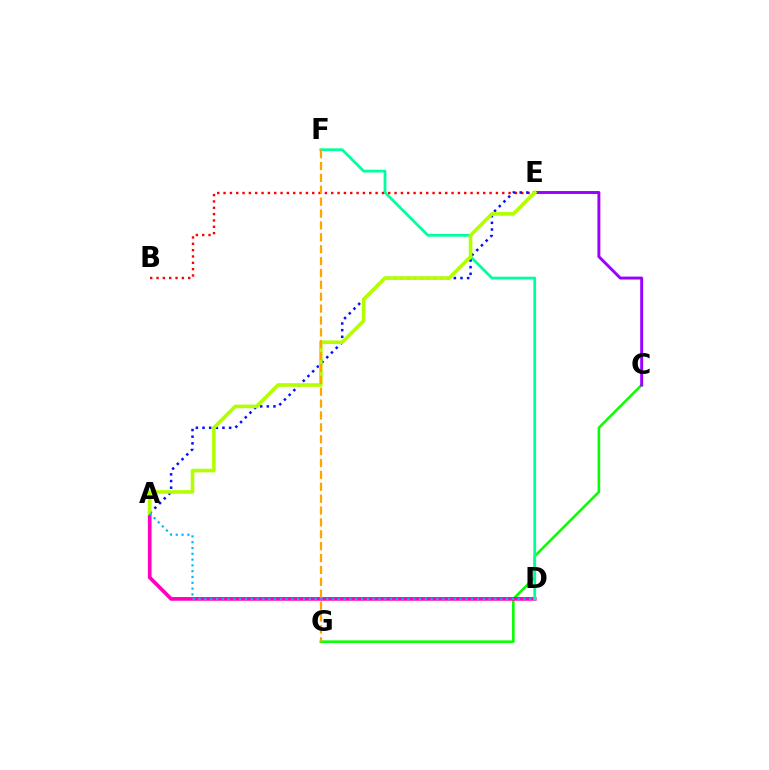{('C', 'G'): [{'color': '#08ff00', 'line_style': 'solid', 'thickness': 1.87}], ('A', 'D'): [{'color': '#ff00bd', 'line_style': 'solid', 'thickness': 2.66}, {'color': '#00b5ff', 'line_style': 'dotted', 'thickness': 1.58}], ('D', 'F'): [{'color': '#00ff9d', 'line_style': 'solid', 'thickness': 2.0}], ('B', 'E'): [{'color': '#ff0000', 'line_style': 'dotted', 'thickness': 1.72}], ('A', 'E'): [{'color': '#0010ff', 'line_style': 'dotted', 'thickness': 1.81}, {'color': '#b3ff00', 'line_style': 'solid', 'thickness': 2.61}], ('C', 'E'): [{'color': '#9b00ff', 'line_style': 'solid', 'thickness': 2.1}], ('F', 'G'): [{'color': '#ffa500', 'line_style': 'dashed', 'thickness': 1.61}]}